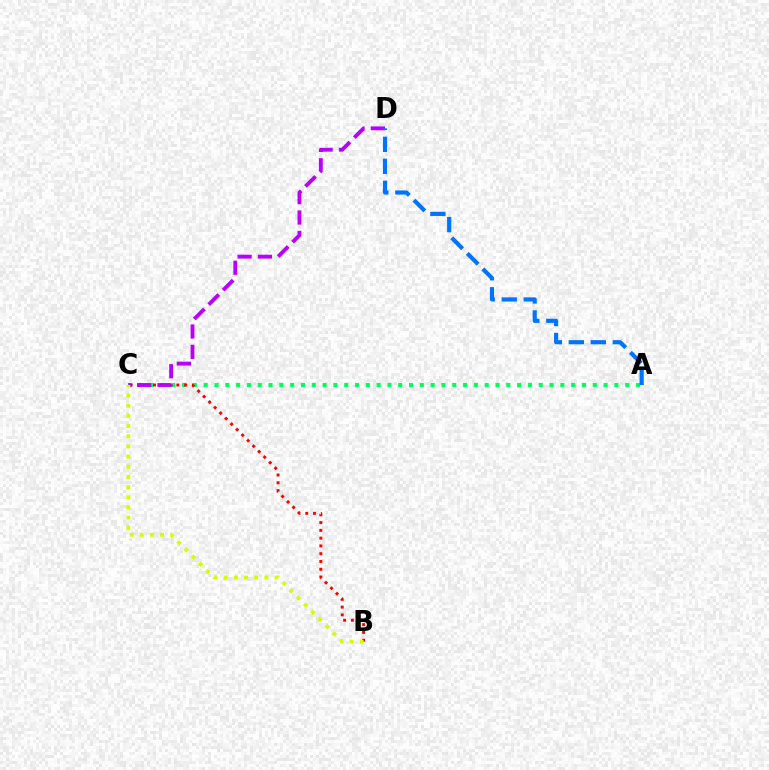{('A', 'C'): [{'color': '#00ff5c', 'line_style': 'dotted', 'thickness': 2.94}], ('B', 'C'): [{'color': '#ff0000', 'line_style': 'dotted', 'thickness': 2.11}, {'color': '#d1ff00', 'line_style': 'dotted', 'thickness': 2.76}], ('C', 'D'): [{'color': '#b900ff', 'line_style': 'dashed', 'thickness': 2.77}], ('A', 'D'): [{'color': '#0074ff', 'line_style': 'dashed', 'thickness': 2.99}]}